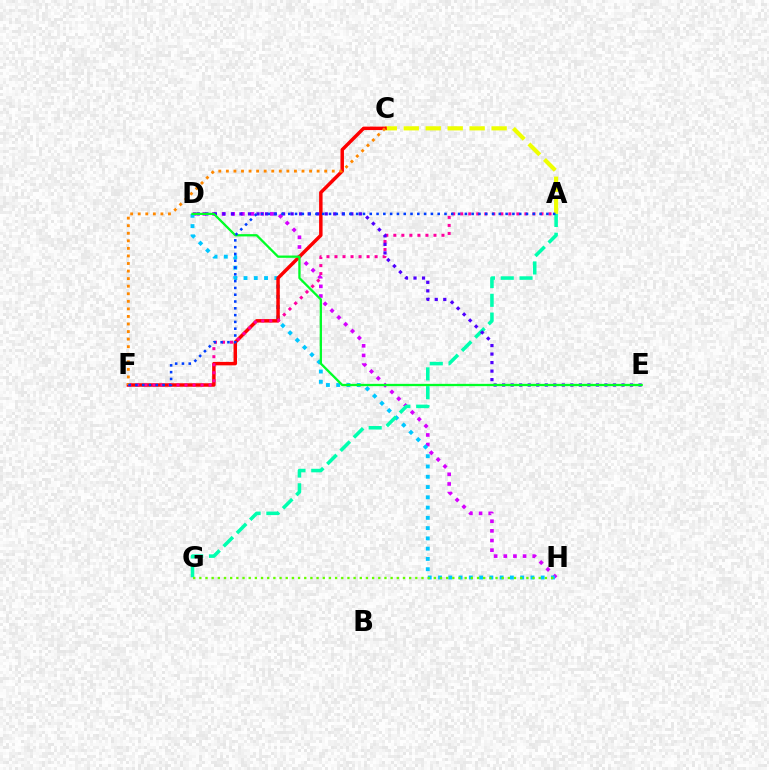{('D', 'H'): [{'color': '#d600ff', 'line_style': 'dotted', 'thickness': 2.62}, {'color': '#00c7ff', 'line_style': 'dotted', 'thickness': 2.79}], ('A', 'C'): [{'color': '#eeff00', 'line_style': 'dashed', 'thickness': 2.98}], ('C', 'F'): [{'color': '#ff0000', 'line_style': 'solid', 'thickness': 2.5}, {'color': '#ff8800', 'line_style': 'dotted', 'thickness': 2.05}], ('A', 'G'): [{'color': '#00ffaf', 'line_style': 'dashed', 'thickness': 2.55}], ('G', 'H'): [{'color': '#66ff00', 'line_style': 'dotted', 'thickness': 1.68}], ('A', 'F'): [{'color': '#ff00a0', 'line_style': 'dotted', 'thickness': 2.18}, {'color': '#003fff', 'line_style': 'dotted', 'thickness': 1.85}], ('D', 'E'): [{'color': '#4f00ff', 'line_style': 'dotted', 'thickness': 2.32}, {'color': '#00ff27', 'line_style': 'solid', 'thickness': 1.65}]}